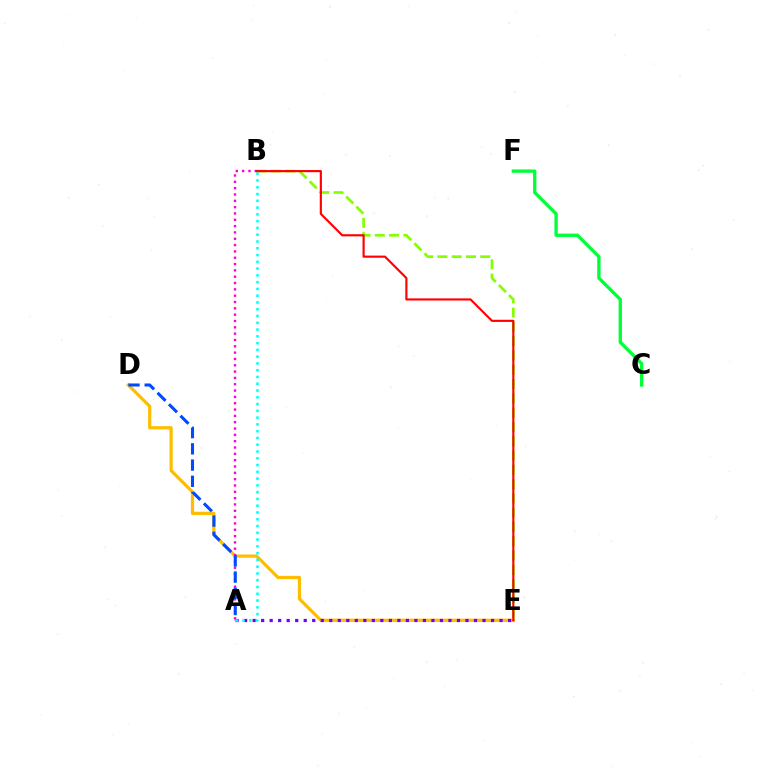{('B', 'E'): [{'color': '#84ff00', 'line_style': 'dashed', 'thickness': 1.94}, {'color': '#ff0000', 'line_style': 'solid', 'thickness': 1.54}], ('D', 'E'): [{'color': '#ffbd00', 'line_style': 'solid', 'thickness': 2.32}], ('A', 'B'): [{'color': '#ff00cf', 'line_style': 'dotted', 'thickness': 1.72}, {'color': '#00fff6', 'line_style': 'dotted', 'thickness': 1.84}], ('A', 'E'): [{'color': '#7200ff', 'line_style': 'dotted', 'thickness': 2.31}], ('A', 'D'): [{'color': '#004bff', 'line_style': 'dashed', 'thickness': 2.2}], ('C', 'F'): [{'color': '#00ff39', 'line_style': 'solid', 'thickness': 2.4}]}